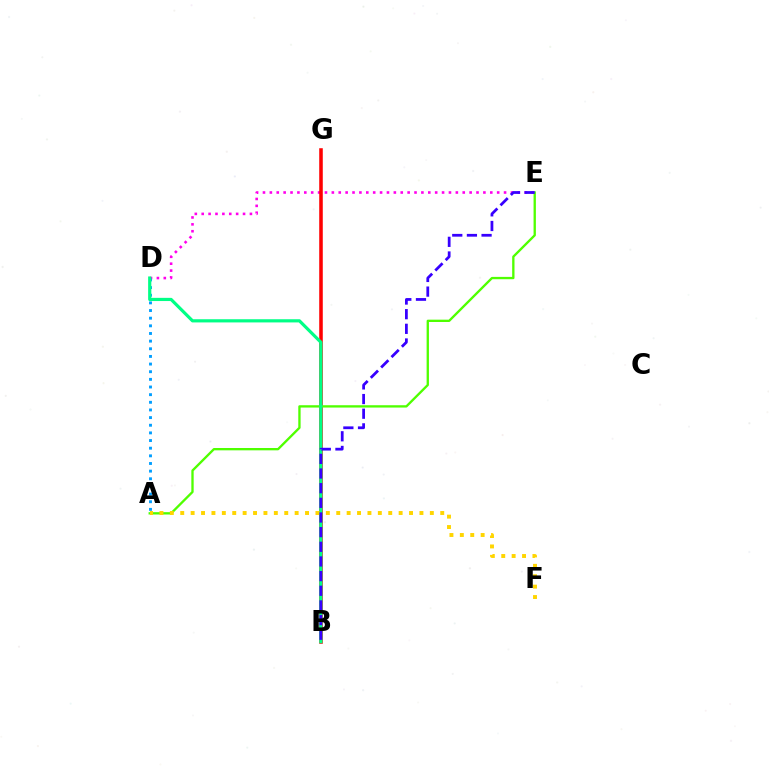{('D', 'E'): [{'color': '#ff00ed', 'line_style': 'dotted', 'thickness': 1.87}], ('B', 'G'): [{'color': '#ff0000', 'line_style': 'solid', 'thickness': 2.56}], ('A', 'E'): [{'color': '#4fff00', 'line_style': 'solid', 'thickness': 1.68}], ('A', 'D'): [{'color': '#009eff', 'line_style': 'dotted', 'thickness': 2.08}], ('B', 'D'): [{'color': '#00ff86', 'line_style': 'solid', 'thickness': 2.29}], ('A', 'F'): [{'color': '#ffd500', 'line_style': 'dotted', 'thickness': 2.83}], ('B', 'E'): [{'color': '#3700ff', 'line_style': 'dashed', 'thickness': 1.99}]}